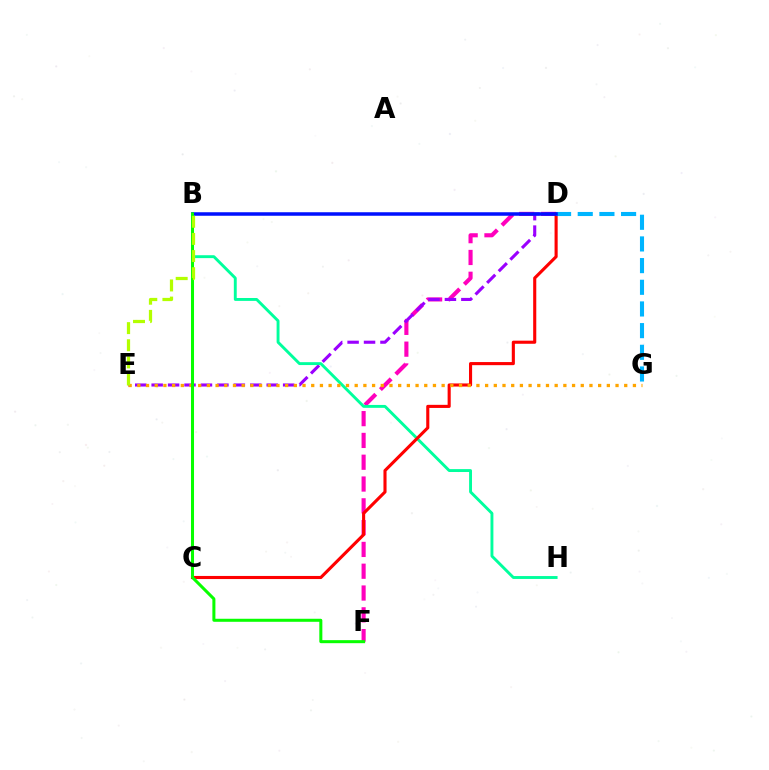{('D', 'F'): [{'color': '#ff00bd', 'line_style': 'dashed', 'thickness': 2.96}], ('D', 'E'): [{'color': '#9b00ff', 'line_style': 'dashed', 'thickness': 2.23}], ('B', 'H'): [{'color': '#00ff9d', 'line_style': 'solid', 'thickness': 2.09}], ('C', 'D'): [{'color': '#ff0000', 'line_style': 'solid', 'thickness': 2.23}], ('D', 'G'): [{'color': '#00b5ff', 'line_style': 'dashed', 'thickness': 2.94}], ('E', 'G'): [{'color': '#ffa500', 'line_style': 'dotted', 'thickness': 2.36}], ('B', 'D'): [{'color': '#0010ff', 'line_style': 'solid', 'thickness': 2.53}], ('B', 'F'): [{'color': '#08ff00', 'line_style': 'solid', 'thickness': 2.18}], ('B', 'E'): [{'color': '#b3ff00', 'line_style': 'dashed', 'thickness': 2.33}]}